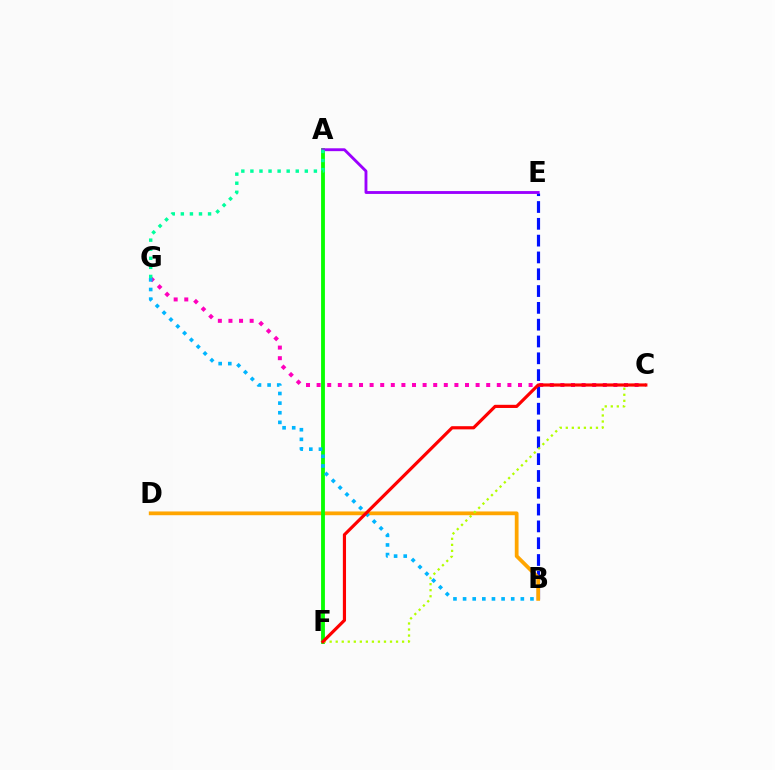{('B', 'E'): [{'color': '#0010ff', 'line_style': 'dashed', 'thickness': 2.28}], ('B', 'D'): [{'color': '#ffa500', 'line_style': 'solid', 'thickness': 2.71}], ('A', 'F'): [{'color': '#08ff00', 'line_style': 'solid', 'thickness': 2.76}], ('C', 'G'): [{'color': '#ff00bd', 'line_style': 'dotted', 'thickness': 2.88}], ('A', 'E'): [{'color': '#9b00ff', 'line_style': 'solid', 'thickness': 2.06}], ('B', 'G'): [{'color': '#00b5ff', 'line_style': 'dotted', 'thickness': 2.62}], ('C', 'F'): [{'color': '#b3ff00', 'line_style': 'dotted', 'thickness': 1.64}, {'color': '#ff0000', 'line_style': 'solid', 'thickness': 2.28}], ('A', 'G'): [{'color': '#00ff9d', 'line_style': 'dotted', 'thickness': 2.46}]}